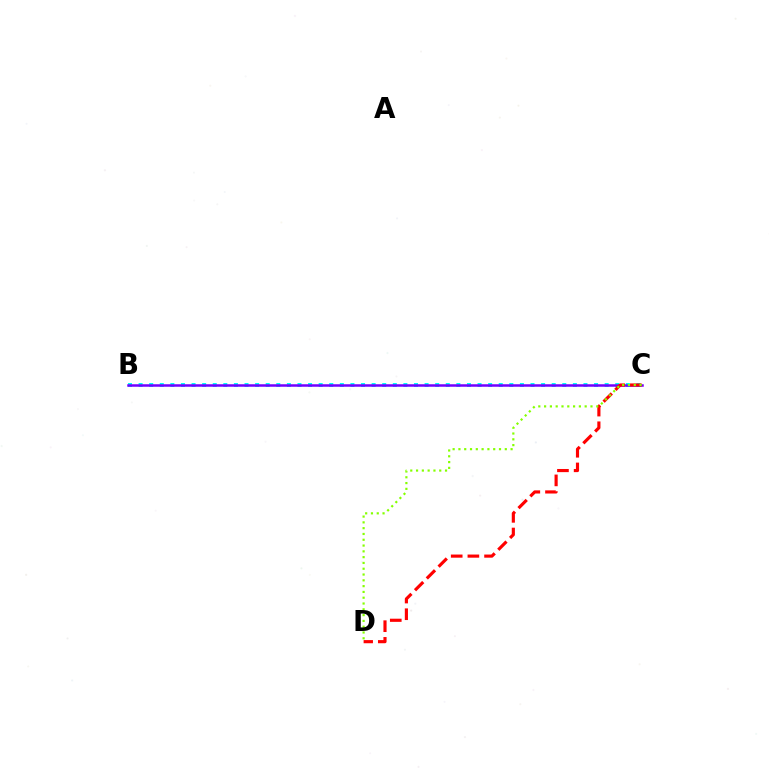{('B', 'C'): [{'color': '#00fff6', 'line_style': 'dotted', 'thickness': 2.88}, {'color': '#7200ff', 'line_style': 'solid', 'thickness': 1.8}], ('C', 'D'): [{'color': '#ff0000', 'line_style': 'dashed', 'thickness': 2.27}, {'color': '#84ff00', 'line_style': 'dotted', 'thickness': 1.57}]}